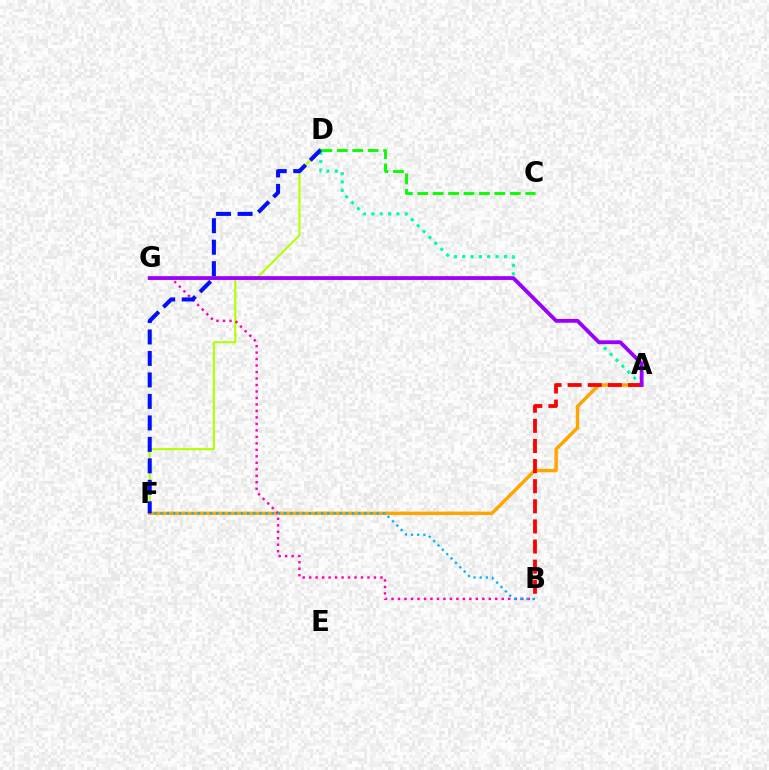{('D', 'F'): [{'color': '#b3ff00', 'line_style': 'solid', 'thickness': 1.51}, {'color': '#0010ff', 'line_style': 'dashed', 'thickness': 2.92}], ('A', 'F'): [{'color': '#ffa500', 'line_style': 'solid', 'thickness': 2.47}], ('A', 'D'): [{'color': '#00ff9d', 'line_style': 'dotted', 'thickness': 2.27}], ('A', 'B'): [{'color': '#ff0000', 'line_style': 'dashed', 'thickness': 2.73}], ('B', 'G'): [{'color': '#ff00bd', 'line_style': 'dotted', 'thickness': 1.76}], ('B', 'F'): [{'color': '#00b5ff', 'line_style': 'dotted', 'thickness': 1.68}], ('A', 'G'): [{'color': '#9b00ff', 'line_style': 'solid', 'thickness': 2.73}], ('C', 'D'): [{'color': '#08ff00', 'line_style': 'dashed', 'thickness': 2.1}]}